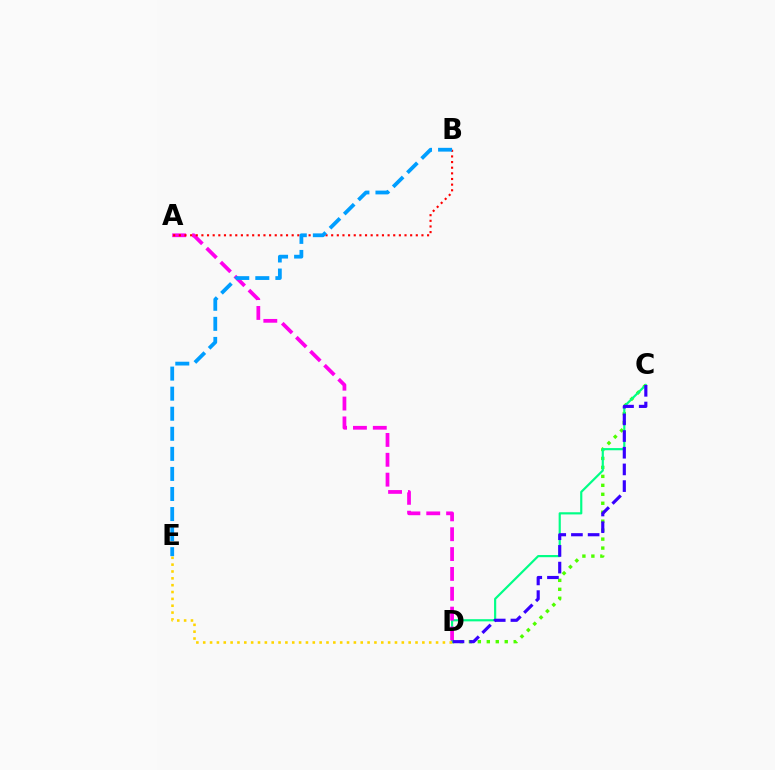{('C', 'D'): [{'color': '#4fff00', 'line_style': 'dotted', 'thickness': 2.44}, {'color': '#00ff86', 'line_style': 'solid', 'thickness': 1.57}, {'color': '#3700ff', 'line_style': 'dashed', 'thickness': 2.27}], ('D', 'E'): [{'color': '#ffd500', 'line_style': 'dotted', 'thickness': 1.86}], ('A', 'D'): [{'color': '#ff00ed', 'line_style': 'dashed', 'thickness': 2.7}], ('A', 'B'): [{'color': '#ff0000', 'line_style': 'dotted', 'thickness': 1.53}], ('B', 'E'): [{'color': '#009eff', 'line_style': 'dashed', 'thickness': 2.73}]}